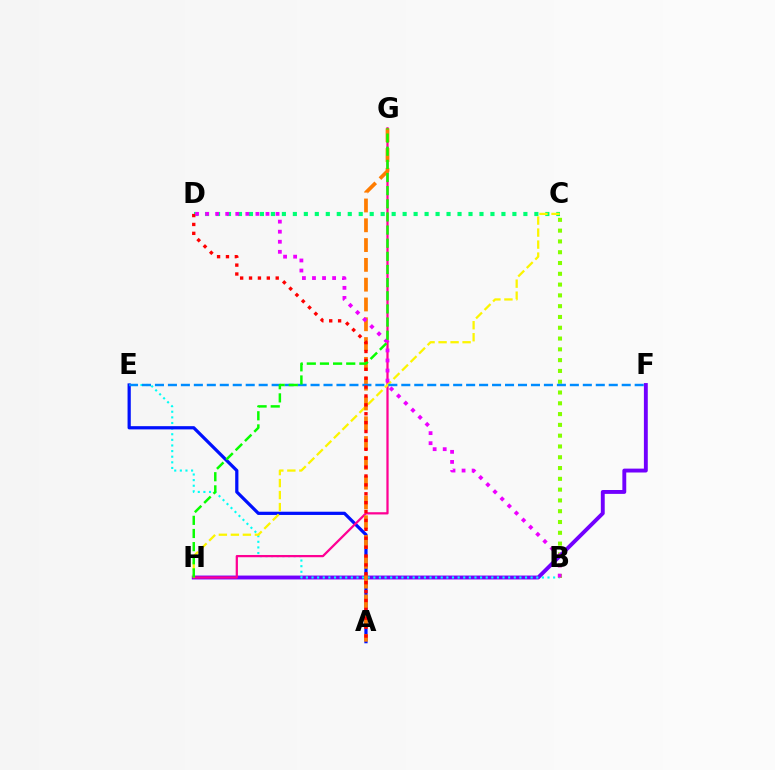{('B', 'C'): [{'color': '#84ff00', 'line_style': 'dotted', 'thickness': 2.93}], ('F', 'H'): [{'color': '#7200ff', 'line_style': 'solid', 'thickness': 2.8}], ('B', 'E'): [{'color': '#00fff6', 'line_style': 'dotted', 'thickness': 1.53}], ('A', 'E'): [{'color': '#0010ff', 'line_style': 'solid', 'thickness': 2.32}], ('G', 'H'): [{'color': '#ff0094', 'line_style': 'solid', 'thickness': 1.62}, {'color': '#08ff00', 'line_style': 'dashed', 'thickness': 1.79}], ('C', 'D'): [{'color': '#00ff74', 'line_style': 'dotted', 'thickness': 2.98}], ('C', 'H'): [{'color': '#fcf500', 'line_style': 'dashed', 'thickness': 1.63}], ('A', 'G'): [{'color': '#ff7c00', 'line_style': 'dashed', 'thickness': 2.69}], ('E', 'F'): [{'color': '#008cff', 'line_style': 'dashed', 'thickness': 1.76}], ('A', 'D'): [{'color': '#ff0000', 'line_style': 'dotted', 'thickness': 2.42}], ('B', 'D'): [{'color': '#ee00ff', 'line_style': 'dotted', 'thickness': 2.73}]}